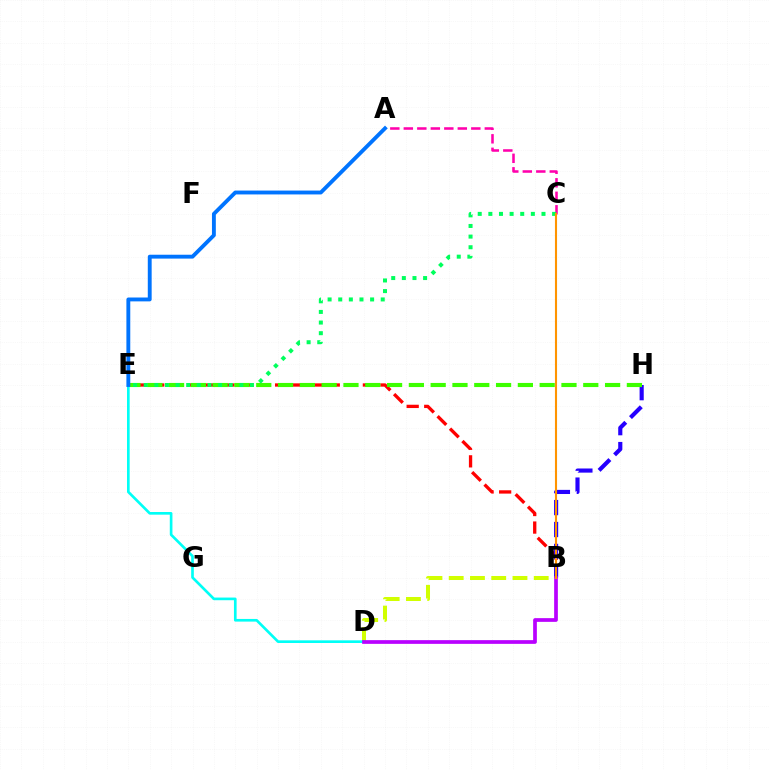{('B', 'D'): [{'color': '#d1ff00', 'line_style': 'dashed', 'thickness': 2.89}, {'color': '#b900ff', 'line_style': 'solid', 'thickness': 2.67}], ('A', 'C'): [{'color': '#ff00ac', 'line_style': 'dashed', 'thickness': 1.83}], ('B', 'E'): [{'color': '#ff0000', 'line_style': 'dashed', 'thickness': 2.38}], ('B', 'H'): [{'color': '#2500ff', 'line_style': 'dashed', 'thickness': 2.98}], ('E', 'H'): [{'color': '#3dff00', 'line_style': 'dashed', 'thickness': 2.96}], ('C', 'E'): [{'color': '#00ff5c', 'line_style': 'dotted', 'thickness': 2.89}], ('D', 'E'): [{'color': '#00fff6', 'line_style': 'solid', 'thickness': 1.92}], ('A', 'E'): [{'color': '#0074ff', 'line_style': 'solid', 'thickness': 2.79}], ('B', 'C'): [{'color': '#ff9400', 'line_style': 'solid', 'thickness': 1.52}]}